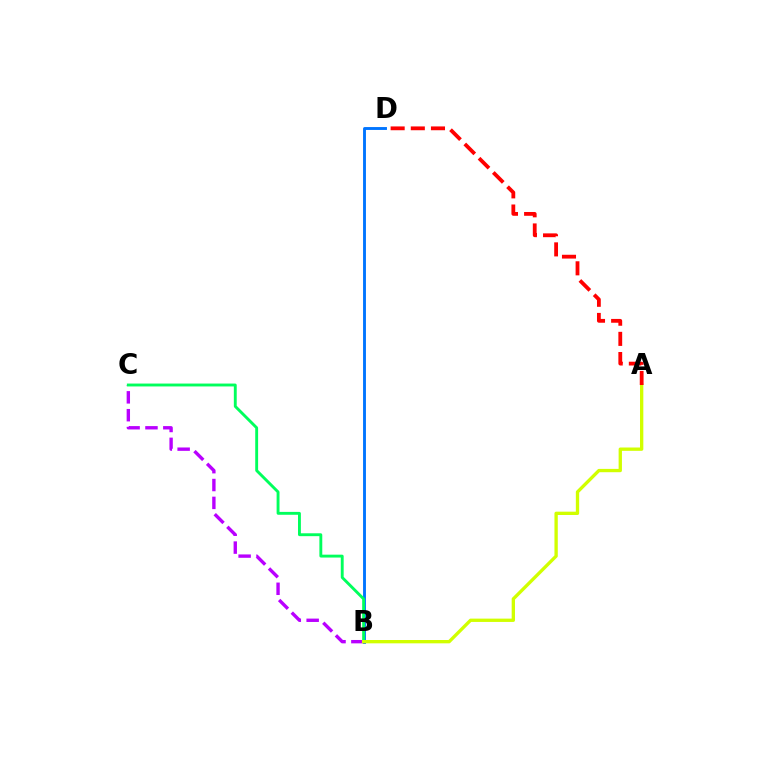{('B', 'D'): [{'color': '#0074ff', 'line_style': 'solid', 'thickness': 2.08}], ('B', 'C'): [{'color': '#b900ff', 'line_style': 'dashed', 'thickness': 2.43}, {'color': '#00ff5c', 'line_style': 'solid', 'thickness': 2.08}], ('A', 'B'): [{'color': '#d1ff00', 'line_style': 'solid', 'thickness': 2.39}], ('A', 'D'): [{'color': '#ff0000', 'line_style': 'dashed', 'thickness': 2.74}]}